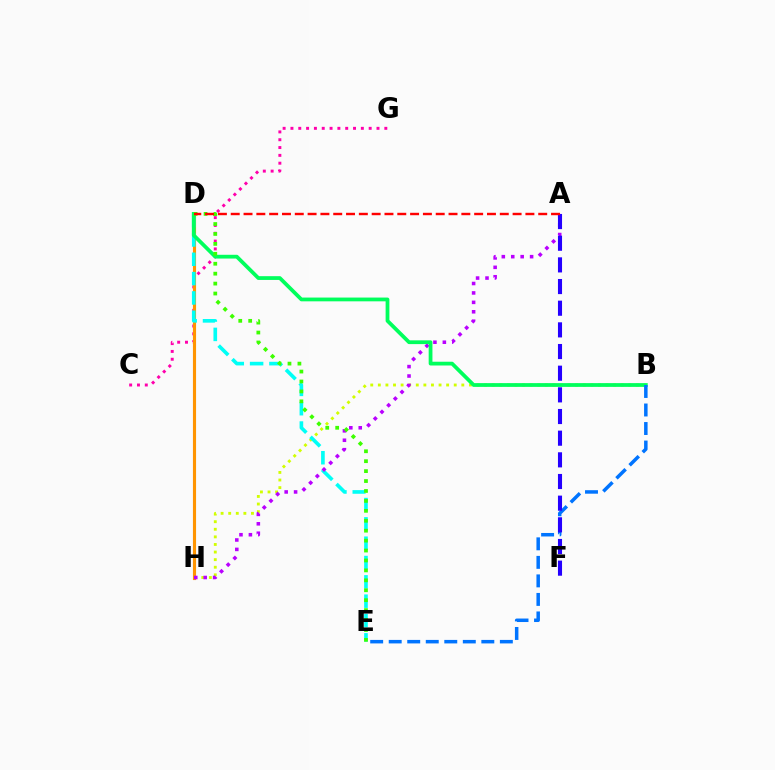{('B', 'H'): [{'color': '#d1ff00', 'line_style': 'dotted', 'thickness': 2.06}], ('C', 'G'): [{'color': '#ff00ac', 'line_style': 'dotted', 'thickness': 2.13}], ('D', 'H'): [{'color': '#ff9400', 'line_style': 'solid', 'thickness': 2.25}], ('D', 'E'): [{'color': '#00fff6', 'line_style': 'dashed', 'thickness': 2.63}, {'color': '#3dff00', 'line_style': 'dotted', 'thickness': 2.7}], ('A', 'H'): [{'color': '#b900ff', 'line_style': 'dotted', 'thickness': 2.56}], ('B', 'D'): [{'color': '#00ff5c', 'line_style': 'solid', 'thickness': 2.71}], ('B', 'E'): [{'color': '#0074ff', 'line_style': 'dashed', 'thickness': 2.52}], ('A', 'F'): [{'color': '#2500ff', 'line_style': 'dashed', 'thickness': 2.94}], ('A', 'D'): [{'color': '#ff0000', 'line_style': 'dashed', 'thickness': 1.74}]}